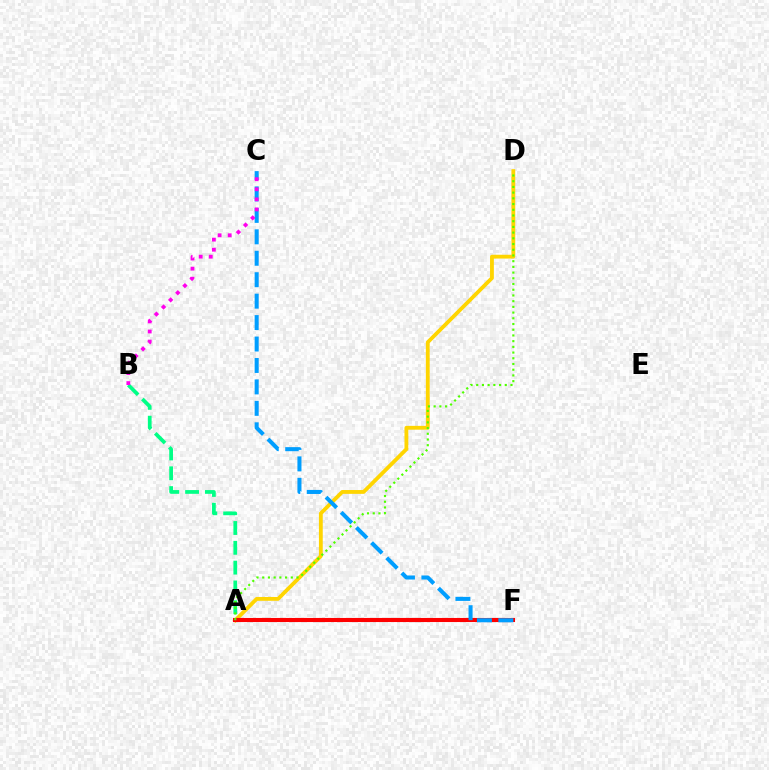{('A', 'B'): [{'color': '#00ff86', 'line_style': 'dashed', 'thickness': 2.69}], ('A', 'D'): [{'color': '#ffd500', 'line_style': 'solid', 'thickness': 2.75}, {'color': '#4fff00', 'line_style': 'dotted', 'thickness': 1.55}], ('A', 'F'): [{'color': '#3700ff', 'line_style': 'dashed', 'thickness': 2.88}, {'color': '#ff0000', 'line_style': 'solid', 'thickness': 2.94}], ('C', 'F'): [{'color': '#009eff', 'line_style': 'dashed', 'thickness': 2.91}], ('B', 'C'): [{'color': '#ff00ed', 'line_style': 'dotted', 'thickness': 2.74}]}